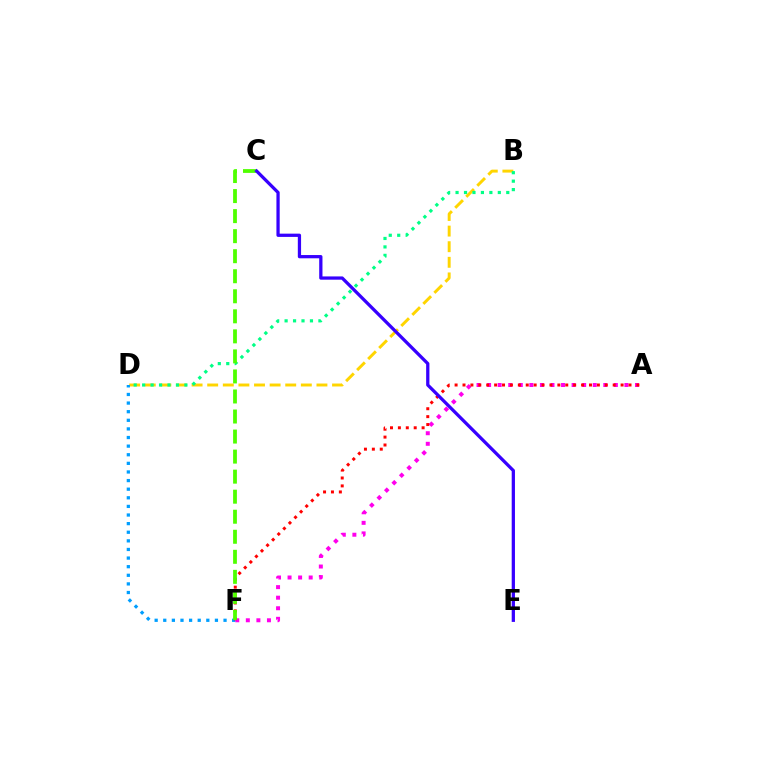{('A', 'F'): [{'color': '#ff00ed', 'line_style': 'dotted', 'thickness': 2.87}, {'color': '#ff0000', 'line_style': 'dotted', 'thickness': 2.15}], ('B', 'D'): [{'color': '#ffd500', 'line_style': 'dashed', 'thickness': 2.12}, {'color': '#00ff86', 'line_style': 'dotted', 'thickness': 2.3}], ('D', 'F'): [{'color': '#009eff', 'line_style': 'dotted', 'thickness': 2.34}], ('C', 'F'): [{'color': '#4fff00', 'line_style': 'dashed', 'thickness': 2.72}], ('C', 'E'): [{'color': '#3700ff', 'line_style': 'solid', 'thickness': 2.35}]}